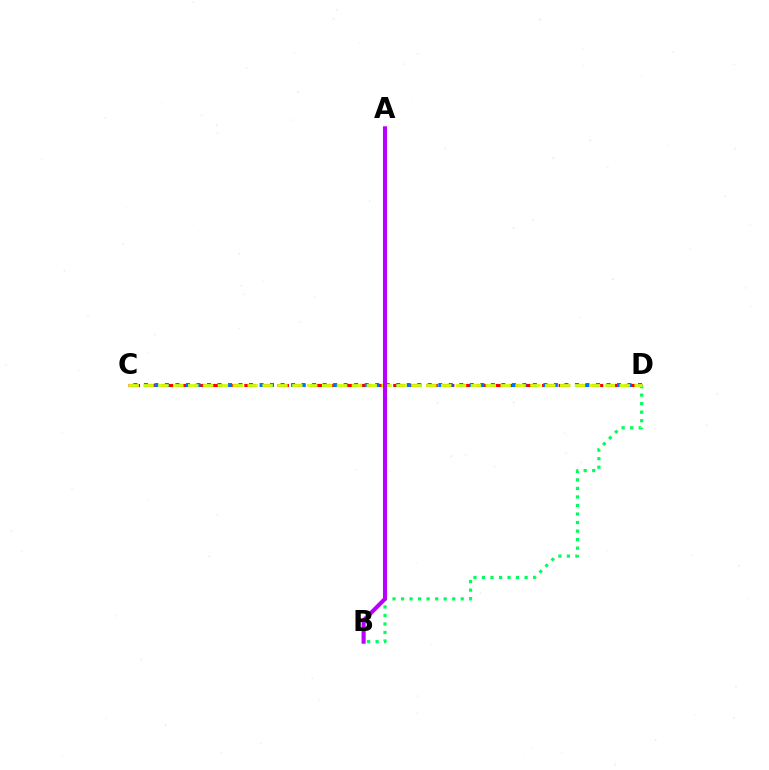{('C', 'D'): [{'color': '#ff0000', 'line_style': 'dashed', 'thickness': 2.25}, {'color': '#0074ff', 'line_style': 'dotted', 'thickness': 2.86}, {'color': '#d1ff00', 'line_style': 'dashed', 'thickness': 2.02}], ('B', 'D'): [{'color': '#00ff5c', 'line_style': 'dotted', 'thickness': 2.32}], ('A', 'B'): [{'color': '#b900ff', 'line_style': 'solid', 'thickness': 2.94}]}